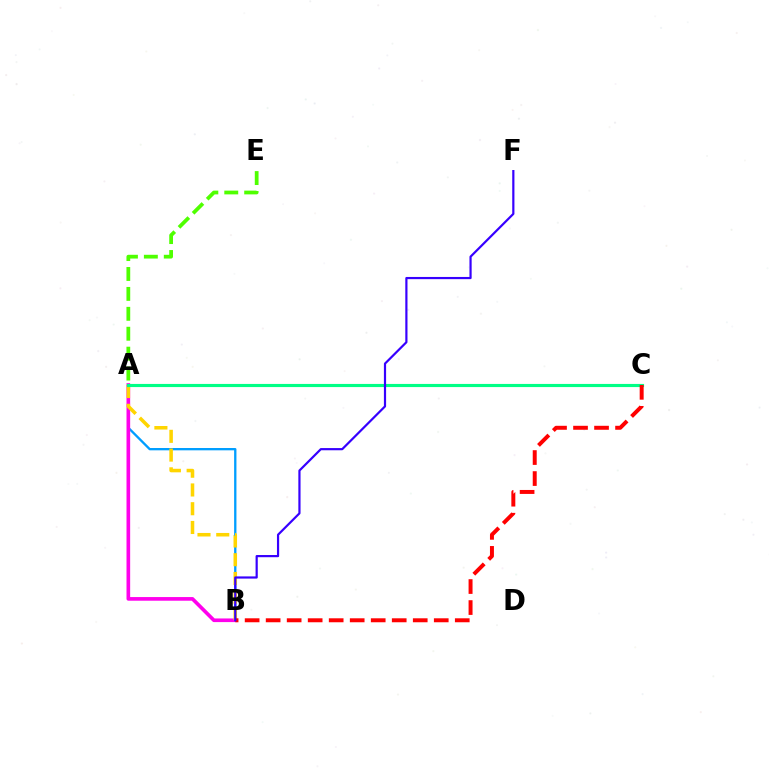{('A', 'B'): [{'color': '#009eff', 'line_style': 'solid', 'thickness': 1.67}, {'color': '#ff00ed', 'line_style': 'solid', 'thickness': 2.63}, {'color': '#ffd500', 'line_style': 'dashed', 'thickness': 2.55}], ('A', 'E'): [{'color': '#4fff00', 'line_style': 'dashed', 'thickness': 2.71}], ('A', 'C'): [{'color': '#00ff86', 'line_style': 'solid', 'thickness': 2.26}], ('B', 'C'): [{'color': '#ff0000', 'line_style': 'dashed', 'thickness': 2.85}], ('B', 'F'): [{'color': '#3700ff', 'line_style': 'solid', 'thickness': 1.58}]}